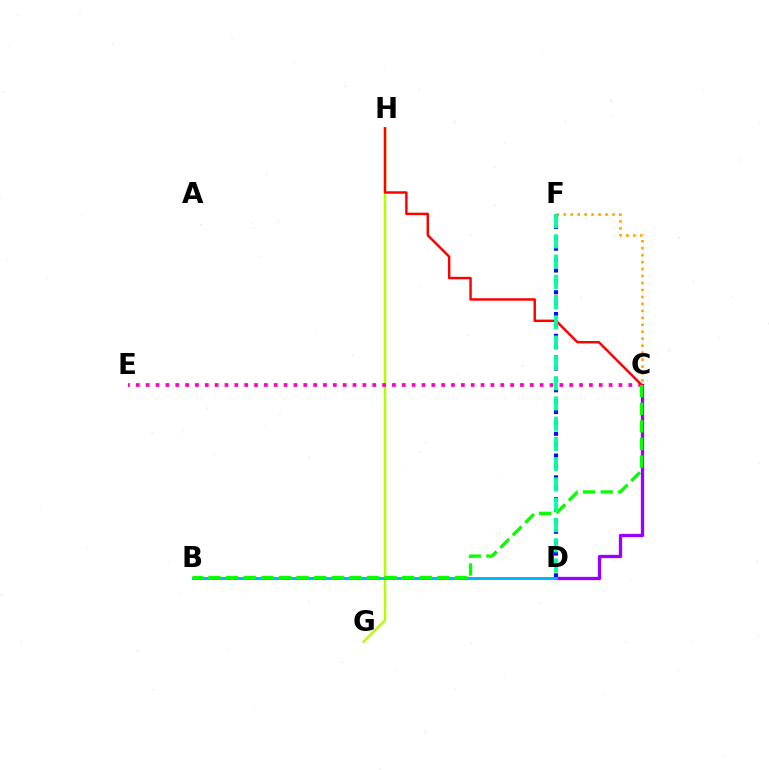{('G', 'H'): [{'color': '#b3ff00', 'line_style': 'solid', 'thickness': 1.82}], ('C', 'D'): [{'color': '#9b00ff', 'line_style': 'solid', 'thickness': 2.38}], ('C', 'F'): [{'color': '#ffa500', 'line_style': 'dotted', 'thickness': 1.89}], ('D', 'F'): [{'color': '#0010ff', 'line_style': 'dotted', 'thickness': 2.96}, {'color': '#00ff9d', 'line_style': 'dashed', 'thickness': 2.75}], ('C', 'E'): [{'color': '#ff00bd', 'line_style': 'dotted', 'thickness': 2.68}], ('B', 'D'): [{'color': '#00b5ff', 'line_style': 'solid', 'thickness': 2.1}], ('C', 'H'): [{'color': '#ff0000', 'line_style': 'solid', 'thickness': 1.77}], ('B', 'C'): [{'color': '#08ff00', 'line_style': 'dashed', 'thickness': 2.39}]}